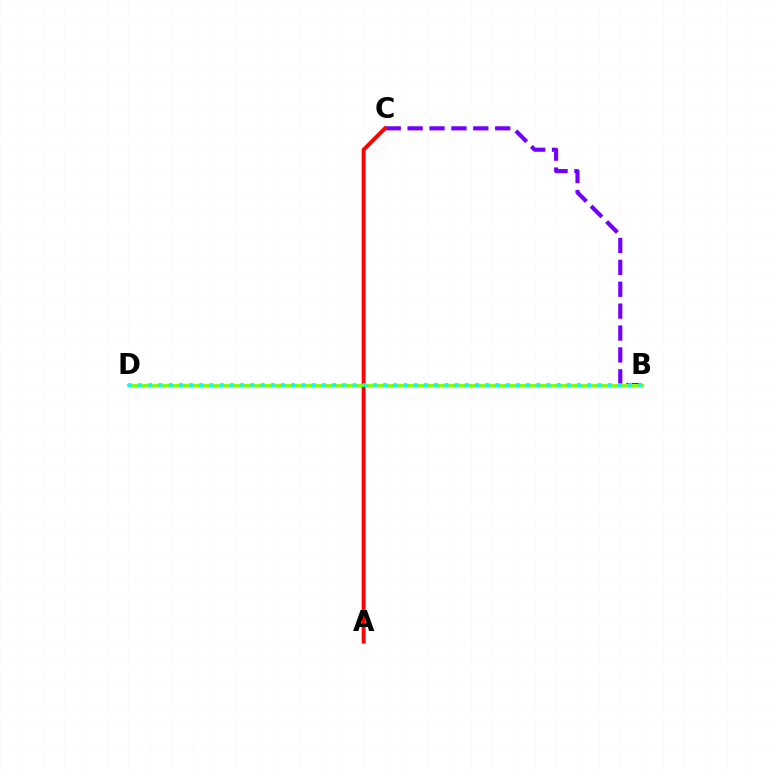{('B', 'C'): [{'color': '#7200ff', 'line_style': 'dashed', 'thickness': 2.97}], ('A', 'C'): [{'color': '#ff0000', 'line_style': 'solid', 'thickness': 2.79}], ('B', 'D'): [{'color': '#84ff00', 'line_style': 'solid', 'thickness': 2.16}, {'color': '#00fff6', 'line_style': 'dotted', 'thickness': 2.77}]}